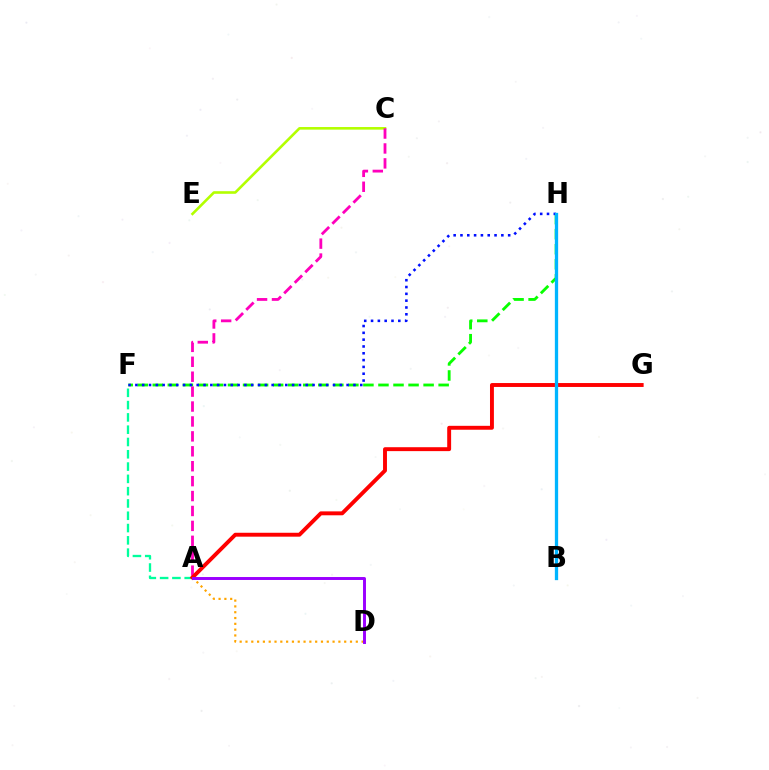{('A', 'F'): [{'color': '#00ff9d', 'line_style': 'dashed', 'thickness': 1.67}], ('C', 'E'): [{'color': '#b3ff00', 'line_style': 'solid', 'thickness': 1.88}], ('A', 'D'): [{'color': '#ffa500', 'line_style': 'dotted', 'thickness': 1.58}, {'color': '#9b00ff', 'line_style': 'solid', 'thickness': 2.12}], ('F', 'H'): [{'color': '#08ff00', 'line_style': 'dashed', 'thickness': 2.04}, {'color': '#0010ff', 'line_style': 'dotted', 'thickness': 1.85}], ('A', 'C'): [{'color': '#ff00bd', 'line_style': 'dashed', 'thickness': 2.03}], ('A', 'G'): [{'color': '#ff0000', 'line_style': 'solid', 'thickness': 2.81}], ('B', 'H'): [{'color': '#00b5ff', 'line_style': 'solid', 'thickness': 2.37}]}